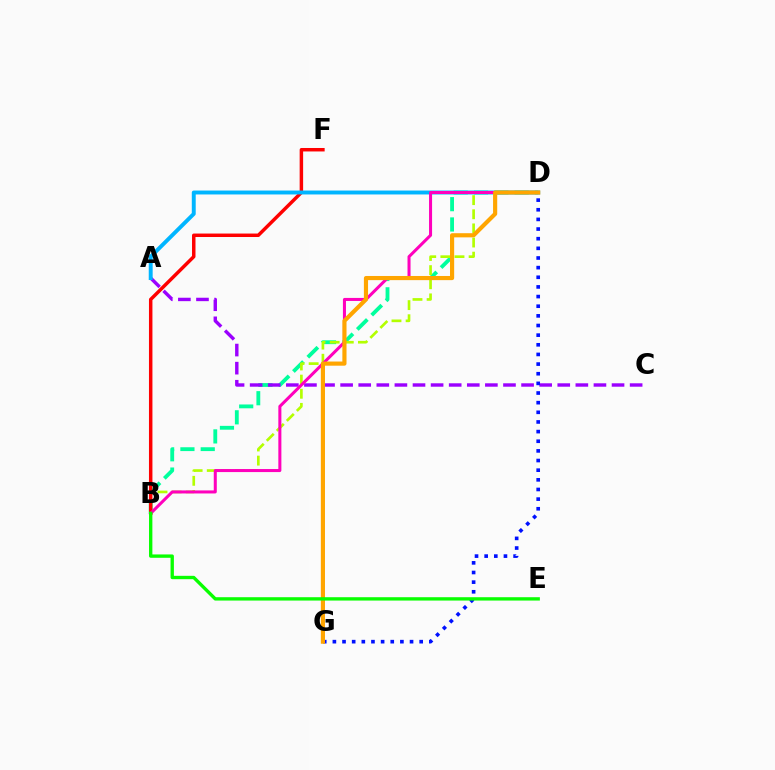{('B', 'D'): [{'color': '#00ff9d', 'line_style': 'dashed', 'thickness': 2.76}, {'color': '#b3ff00', 'line_style': 'dashed', 'thickness': 1.92}, {'color': '#ff00bd', 'line_style': 'solid', 'thickness': 2.18}], ('B', 'F'): [{'color': '#ff0000', 'line_style': 'solid', 'thickness': 2.5}], ('A', 'C'): [{'color': '#9b00ff', 'line_style': 'dashed', 'thickness': 2.46}], ('A', 'D'): [{'color': '#00b5ff', 'line_style': 'solid', 'thickness': 2.82}], ('D', 'G'): [{'color': '#0010ff', 'line_style': 'dotted', 'thickness': 2.62}, {'color': '#ffa500', 'line_style': 'solid', 'thickness': 2.99}], ('B', 'E'): [{'color': '#08ff00', 'line_style': 'solid', 'thickness': 2.41}]}